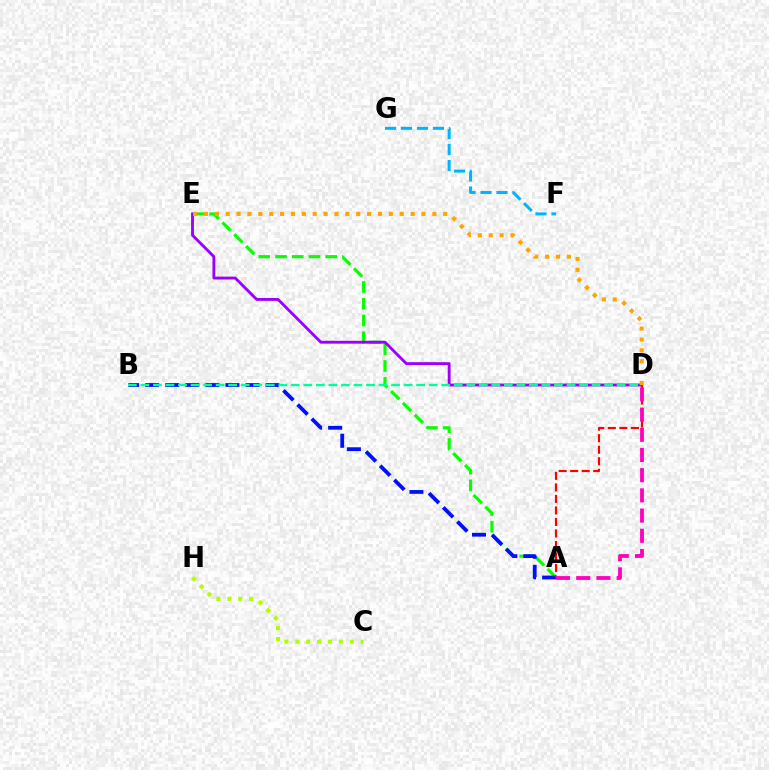{('A', 'E'): [{'color': '#08ff00', 'line_style': 'dashed', 'thickness': 2.27}], ('D', 'E'): [{'color': '#9b00ff', 'line_style': 'solid', 'thickness': 2.06}, {'color': '#ffa500', 'line_style': 'dotted', 'thickness': 2.95}], ('A', 'B'): [{'color': '#0010ff', 'line_style': 'dashed', 'thickness': 2.73}], ('F', 'G'): [{'color': '#00b5ff', 'line_style': 'dashed', 'thickness': 2.17}], ('A', 'D'): [{'color': '#ff0000', 'line_style': 'dashed', 'thickness': 1.57}, {'color': '#ff00bd', 'line_style': 'dashed', 'thickness': 2.74}], ('C', 'H'): [{'color': '#b3ff00', 'line_style': 'dotted', 'thickness': 2.96}], ('B', 'D'): [{'color': '#00ff9d', 'line_style': 'dashed', 'thickness': 1.7}]}